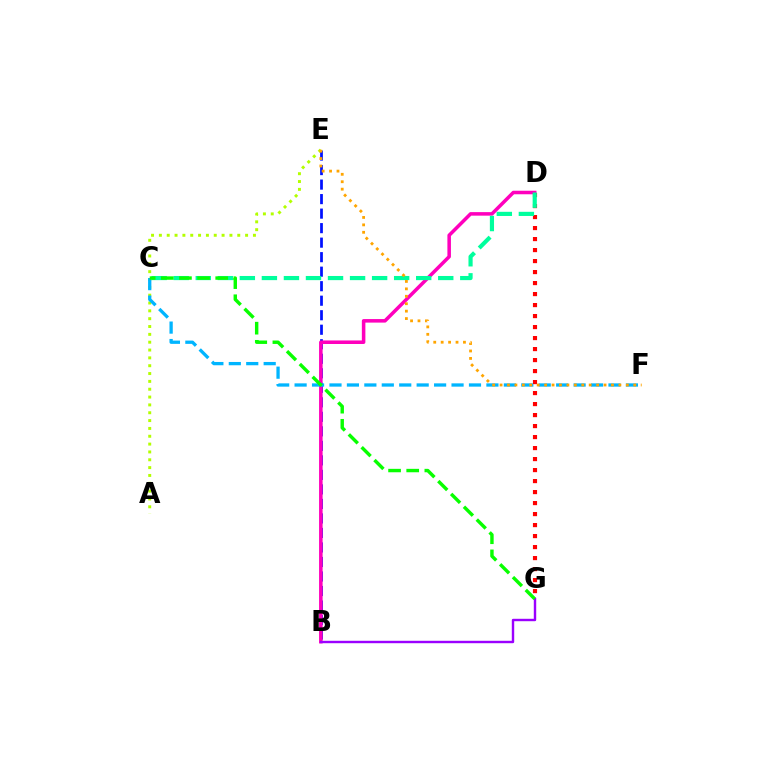{('B', 'E'): [{'color': '#0010ff', 'line_style': 'dashed', 'thickness': 1.97}], ('B', 'D'): [{'color': '#ff00bd', 'line_style': 'solid', 'thickness': 2.55}], ('A', 'E'): [{'color': '#b3ff00', 'line_style': 'dotted', 'thickness': 2.13}], ('C', 'F'): [{'color': '#00b5ff', 'line_style': 'dashed', 'thickness': 2.37}], ('D', 'G'): [{'color': '#ff0000', 'line_style': 'dotted', 'thickness': 2.99}], ('C', 'D'): [{'color': '#00ff9d', 'line_style': 'dashed', 'thickness': 2.99}], ('B', 'G'): [{'color': '#9b00ff', 'line_style': 'solid', 'thickness': 1.74}], ('C', 'G'): [{'color': '#08ff00', 'line_style': 'dashed', 'thickness': 2.46}], ('E', 'F'): [{'color': '#ffa500', 'line_style': 'dotted', 'thickness': 2.02}]}